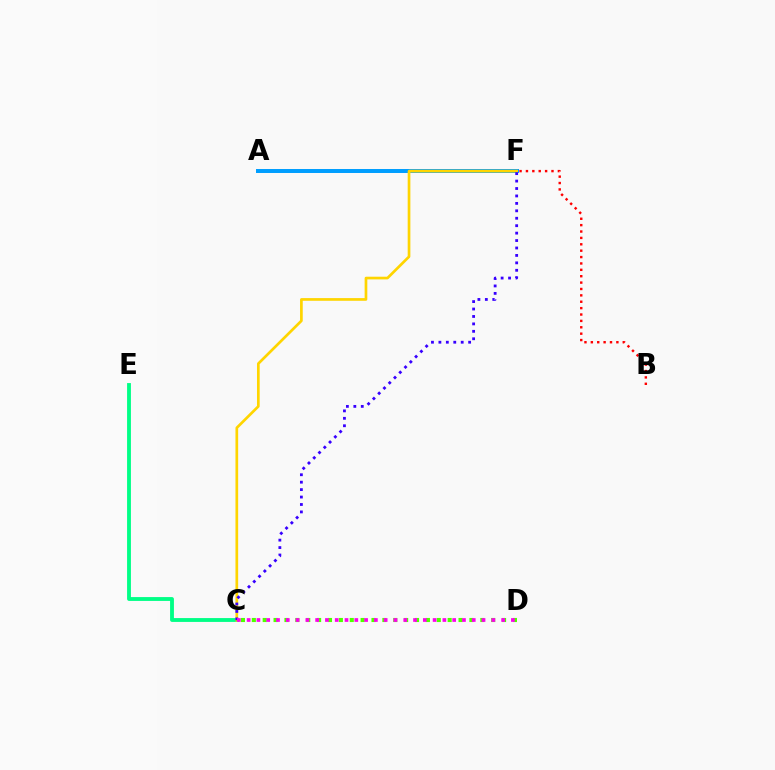{('C', 'E'): [{'color': '#00ff86', 'line_style': 'solid', 'thickness': 2.77}], ('A', 'F'): [{'color': '#009eff', 'line_style': 'solid', 'thickness': 2.86}], ('C', 'F'): [{'color': '#ffd500', 'line_style': 'solid', 'thickness': 1.94}, {'color': '#3700ff', 'line_style': 'dotted', 'thickness': 2.02}], ('C', 'D'): [{'color': '#4fff00', 'line_style': 'dotted', 'thickness': 2.96}, {'color': '#ff00ed', 'line_style': 'dotted', 'thickness': 2.66}], ('B', 'F'): [{'color': '#ff0000', 'line_style': 'dotted', 'thickness': 1.73}]}